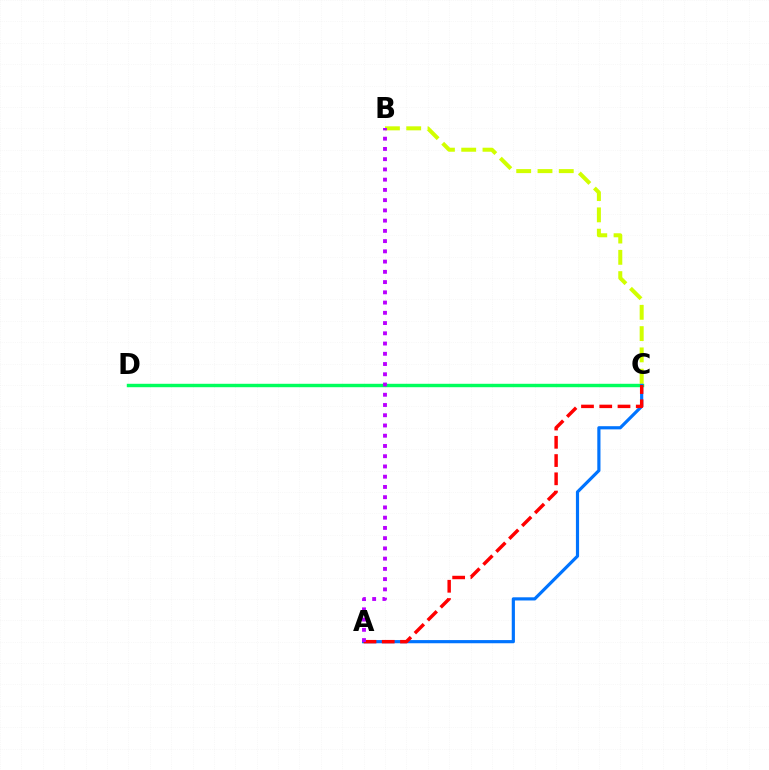{('C', 'D'): [{'color': '#00ff5c', 'line_style': 'solid', 'thickness': 2.46}], ('A', 'C'): [{'color': '#0074ff', 'line_style': 'solid', 'thickness': 2.28}, {'color': '#ff0000', 'line_style': 'dashed', 'thickness': 2.48}], ('B', 'C'): [{'color': '#d1ff00', 'line_style': 'dashed', 'thickness': 2.89}], ('A', 'B'): [{'color': '#b900ff', 'line_style': 'dotted', 'thickness': 2.78}]}